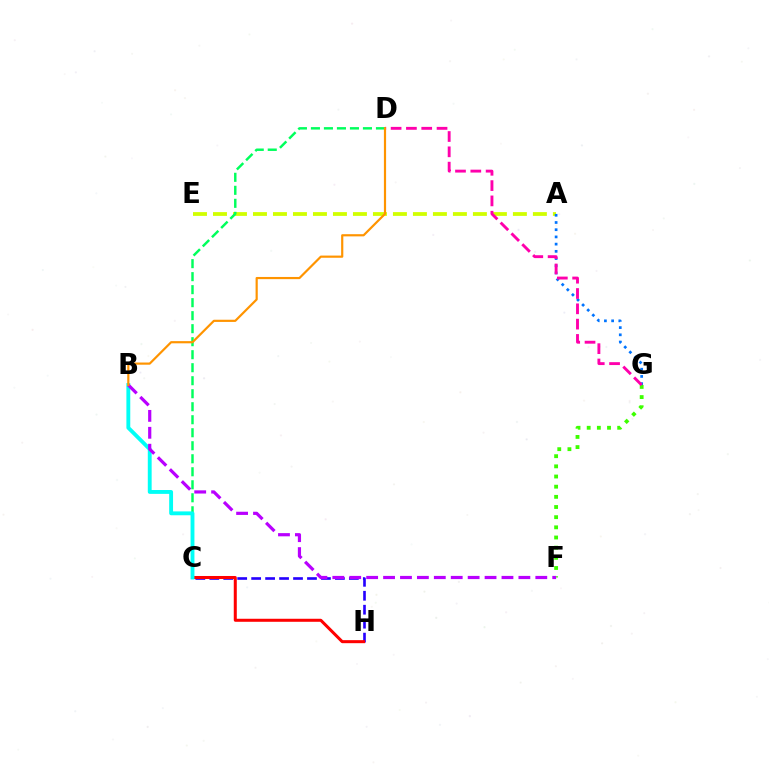{('A', 'E'): [{'color': '#d1ff00', 'line_style': 'dashed', 'thickness': 2.72}], ('C', 'D'): [{'color': '#00ff5c', 'line_style': 'dashed', 'thickness': 1.77}], ('F', 'G'): [{'color': '#3dff00', 'line_style': 'dotted', 'thickness': 2.76}], ('A', 'G'): [{'color': '#0074ff', 'line_style': 'dotted', 'thickness': 1.96}], ('C', 'H'): [{'color': '#2500ff', 'line_style': 'dashed', 'thickness': 1.9}, {'color': '#ff0000', 'line_style': 'solid', 'thickness': 2.18}], ('B', 'C'): [{'color': '#00fff6', 'line_style': 'solid', 'thickness': 2.78}], ('B', 'F'): [{'color': '#b900ff', 'line_style': 'dashed', 'thickness': 2.3}], ('D', 'G'): [{'color': '#ff00ac', 'line_style': 'dashed', 'thickness': 2.08}], ('B', 'D'): [{'color': '#ff9400', 'line_style': 'solid', 'thickness': 1.57}]}